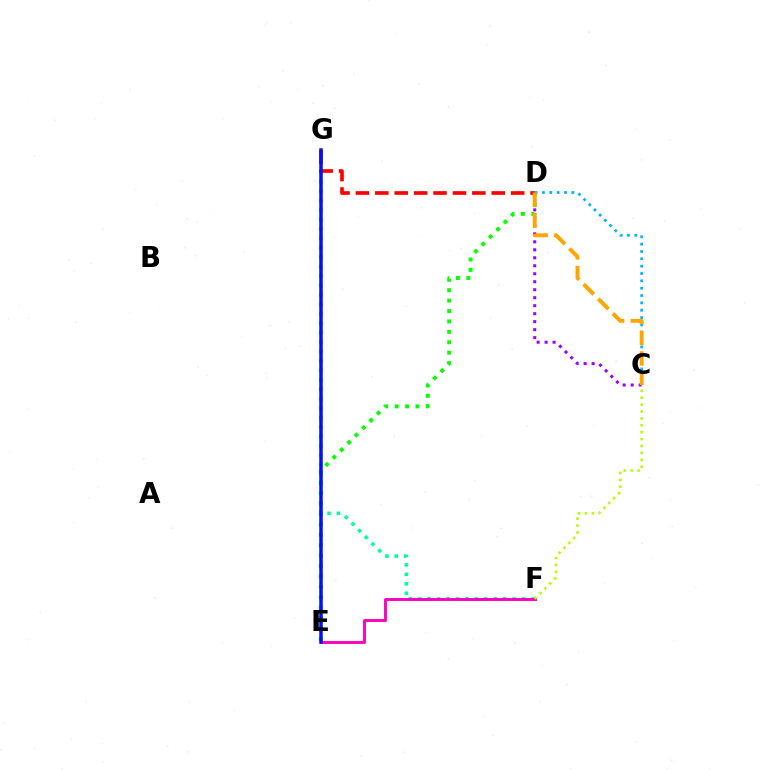{('D', 'E'): [{'color': '#08ff00', 'line_style': 'dotted', 'thickness': 2.83}], ('F', 'G'): [{'color': '#00ff9d', 'line_style': 'dotted', 'thickness': 2.57}], ('C', 'D'): [{'color': '#9b00ff', 'line_style': 'dotted', 'thickness': 2.17}, {'color': '#00b5ff', 'line_style': 'dotted', 'thickness': 1.99}, {'color': '#ffa500', 'line_style': 'dashed', 'thickness': 2.82}], ('E', 'F'): [{'color': '#ff00bd', 'line_style': 'solid', 'thickness': 2.09}], ('D', 'G'): [{'color': '#ff0000', 'line_style': 'dashed', 'thickness': 2.64}], ('C', 'F'): [{'color': '#b3ff00', 'line_style': 'dotted', 'thickness': 1.88}], ('E', 'G'): [{'color': '#0010ff', 'line_style': 'solid', 'thickness': 2.52}]}